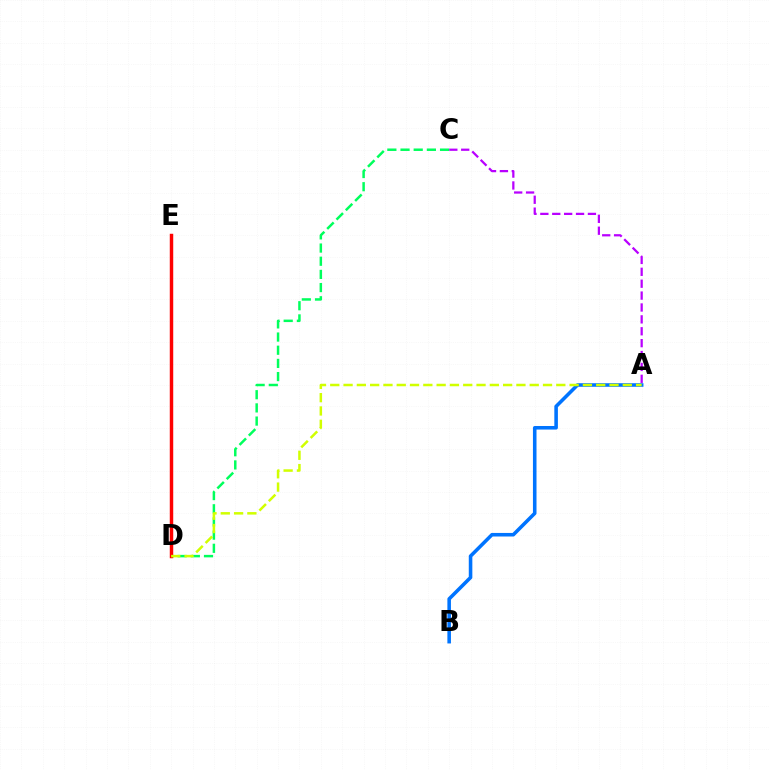{('C', 'D'): [{'color': '#00ff5c', 'line_style': 'dashed', 'thickness': 1.79}], ('A', 'B'): [{'color': '#0074ff', 'line_style': 'solid', 'thickness': 2.57}], ('A', 'C'): [{'color': '#b900ff', 'line_style': 'dashed', 'thickness': 1.62}], ('D', 'E'): [{'color': '#ff0000', 'line_style': 'solid', 'thickness': 2.49}], ('A', 'D'): [{'color': '#d1ff00', 'line_style': 'dashed', 'thickness': 1.81}]}